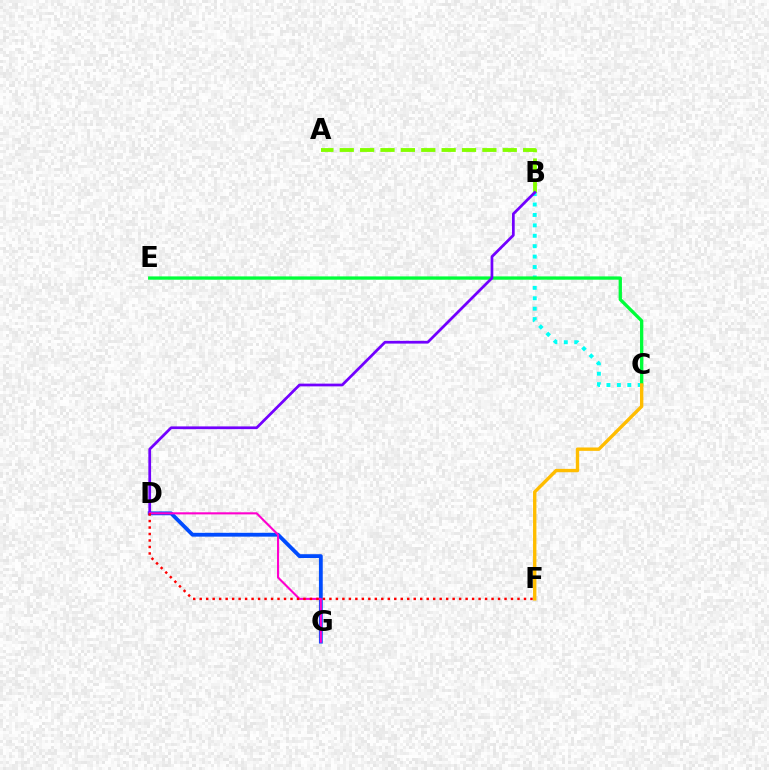{('D', 'G'): [{'color': '#004bff', 'line_style': 'solid', 'thickness': 2.75}, {'color': '#ff00cf', 'line_style': 'solid', 'thickness': 1.52}], ('A', 'B'): [{'color': '#84ff00', 'line_style': 'dashed', 'thickness': 2.77}], ('B', 'C'): [{'color': '#00fff6', 'line_style': 'dotted', 'thickness': 2.83}], ('C', 'E'): [{'color': '#00ff39', 'line_style': 'solid', 'thickness': 2.38}], ('B', 'D'): [{'color': '#7200ff', 'line_style': 'solid', 'thickness': 1.97}], ('C', 'F'): [{'color': '#ffbd00', 'line_style': 'solid', 'thickness': 2.43}], ('D', 'F'): [{'color': '#ff0000', 'line_style': 'dotted', 'thickness': 1.76}]}